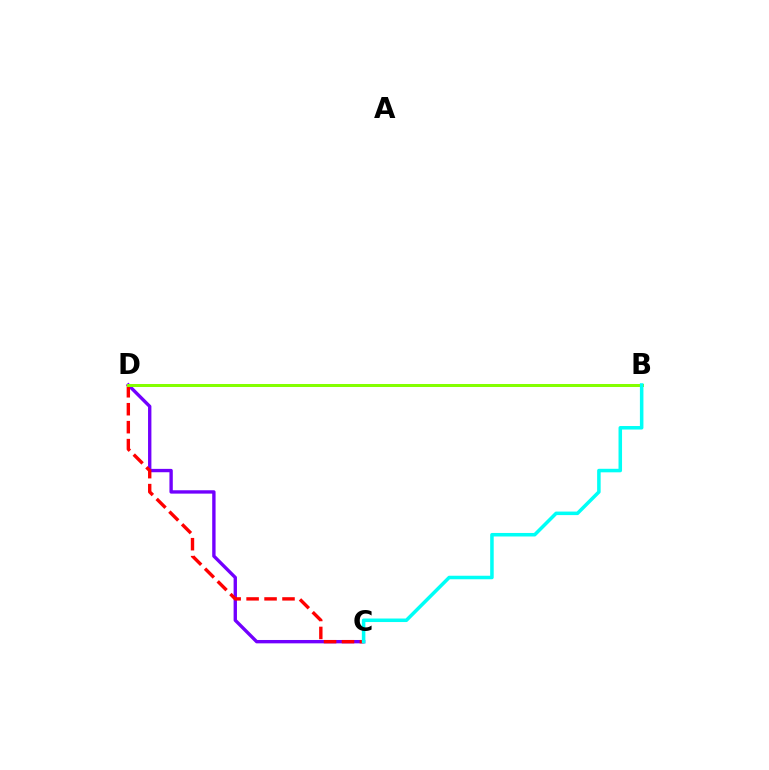{('C', 'D'): [{'color': '#7200ff', 'line_style': 'solid', 'thickness': 2.42}, {'color': '#ff0000', 'line_style': 'dashed', 'thickness': 2.44}], ('B', 'D'): [{'color': '#84ff00', 'line_style': 'solid', 'thickness': 2.17}], ('B', 'C'): [{'color': '#00fff6', 'line_style': 'solid', 'thickness': 2.54}]}